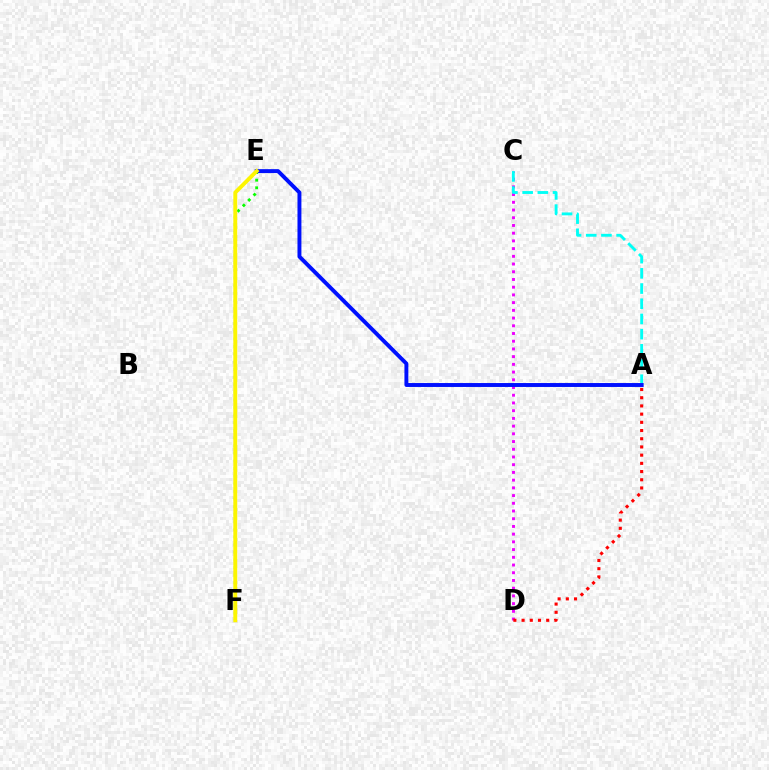{('C', 'D'): [{'color': '#ee00ff', 'line_style': 'dotted', 'thickness': 2.1}], ('A', 'C'): [{'color': '#00fff6', 'line_style': 'dashed', 'thickness': 2.06}], ('A', 'D'): [{'color': '#ff0000', 'line_style': 'dotted', 'thickness': 2.23}], ('E', 'F'): [{'color': '#08ff00', 'line_style': 'dotted', 'thickness': 2.07}, {'color': '#fcf500', 'line_style': 'solid', 'thickness': 2.81}], ('A', 'E'): [{'color': '#0010ff', 'line_style': 'solid', 'thickness': 2.82}]}